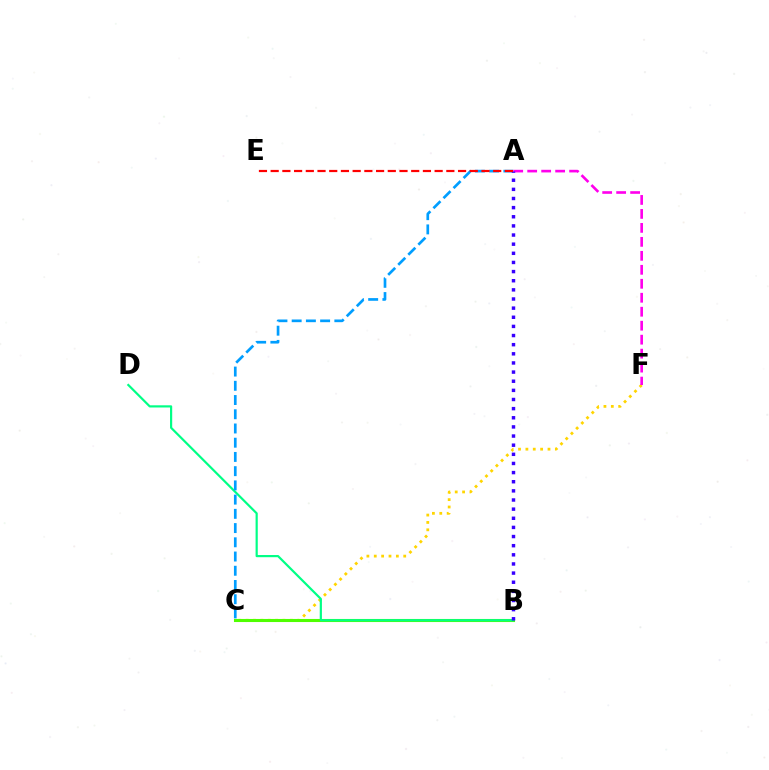{('C', 'F'): [{'color': '#ffd500', 'line_style': 'dotted', 'thickness': 2.0}], ('B', 'C'): [{'color': '#4fff00', 'line_style': 'solid', 'thickness': 2.21}], ('B', 'D'): [{'color': '#00ff86', 'line_style': 'solid', 'thickness': 1.58}], ('A', 'C'): [{'color': '#009eff', 'line_style': 'dashed', 'thickness': 1.93}], ('A', 'F'): [{'color': '#ff00ed', 'line_style': 'dashed', 'thickness': 1.9}], ('A', 'B'): [{'color': '#3700ff', 'line_style': 'dotted', 'thickness': 2.48}], ('A', 'E'): [{'color': '#ff0000', 'line_style': 'dashed', 'thickness': 1.59}]}